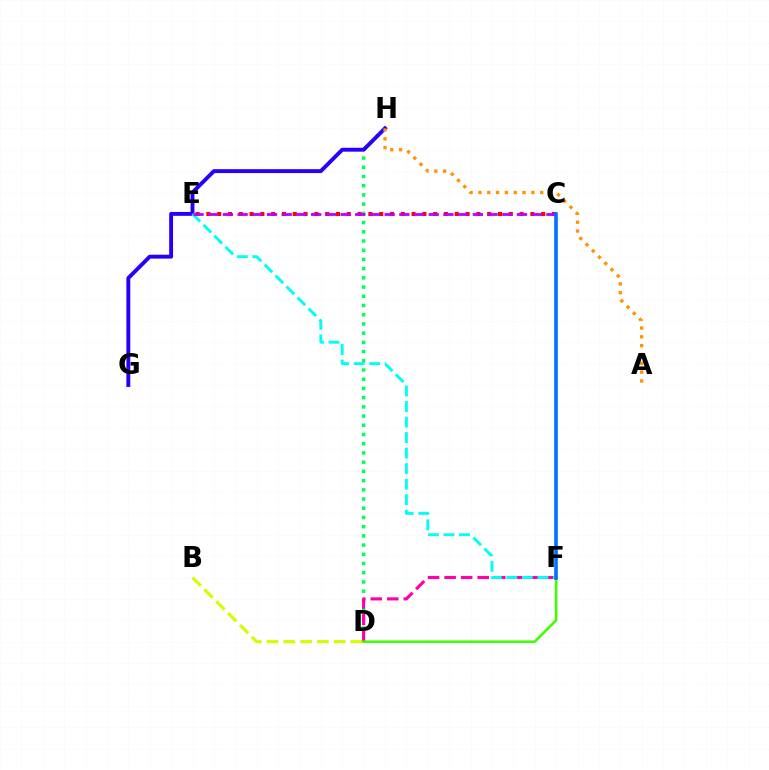{('D', 'H'): [{'color': '#00ff5c', 'line_style': 'dotted', 'thickness': 2.5}], ('B', 'D'): [{'color': '#d1ff00', 'line_style': 'dashed', 'thickness': 2.28}], ('C', 'E'): [{'color': '#ff0000', 'line_style': 'dotted', 'thickness': 2.93}, {'color': '#b900ff', 'line_style': 'dashed', 'thickness': 2.0}], ('D', 'F'): [{'color': '#ff00ac', 'line_style': 'dashed', 'thickness': 2.25}, {'color': '#3dff00', 'line_style': 'solid', 'thickness': 1.84}], ('G', 'H'): [{'color': '#2500ff', 'line_style': 'solid', 'thickness': 2.8}], ('E', 'F'): [{'color': '#00fff6', 'line_style': 'dashed', 'thickness': 2.11}], ('A', 'H'): [{'color': '#ff9400', 'line_style': 'dotted', 'thickness': 2.4}], ('C', 'F'): [{'color': '#0074ff', 'line_style': 'solid', 'thickness': 2.61}]}